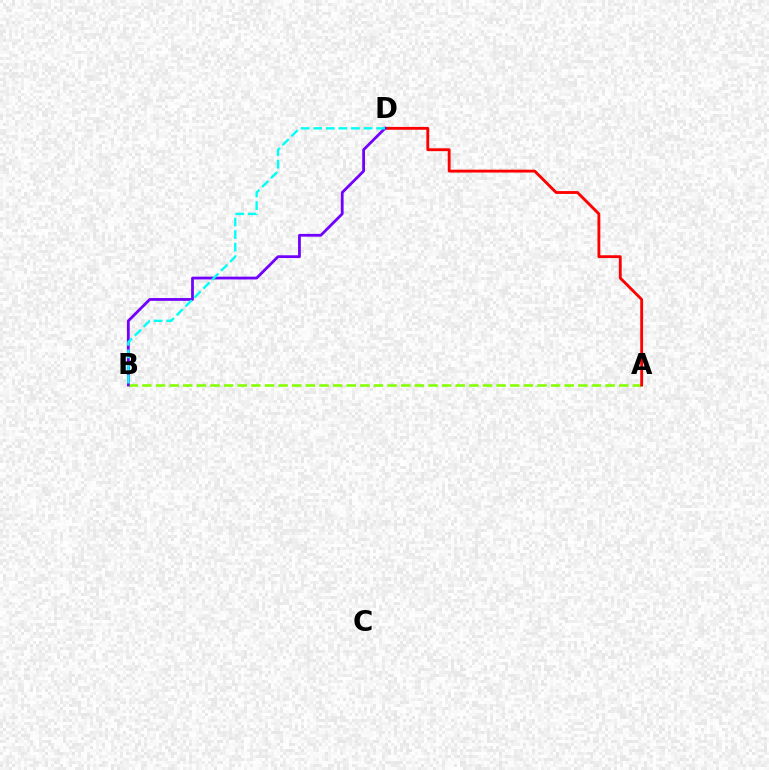{('A', 'B'): [{'color': '#84ff00', 'line_style': 'dashed', 'thickness': 1.85}], ('A', 'D'): [{'color': '#ff0000', 'line_style': 'solid', 'thickness': 2.05}], ('B', 'D'): [{'color': '#7200ff', 'line_style': 'solid', 'thickness': 2.0}, {'color': '#00fff6', 'line_style': 'dashed', 'thickness': 1.71}]}